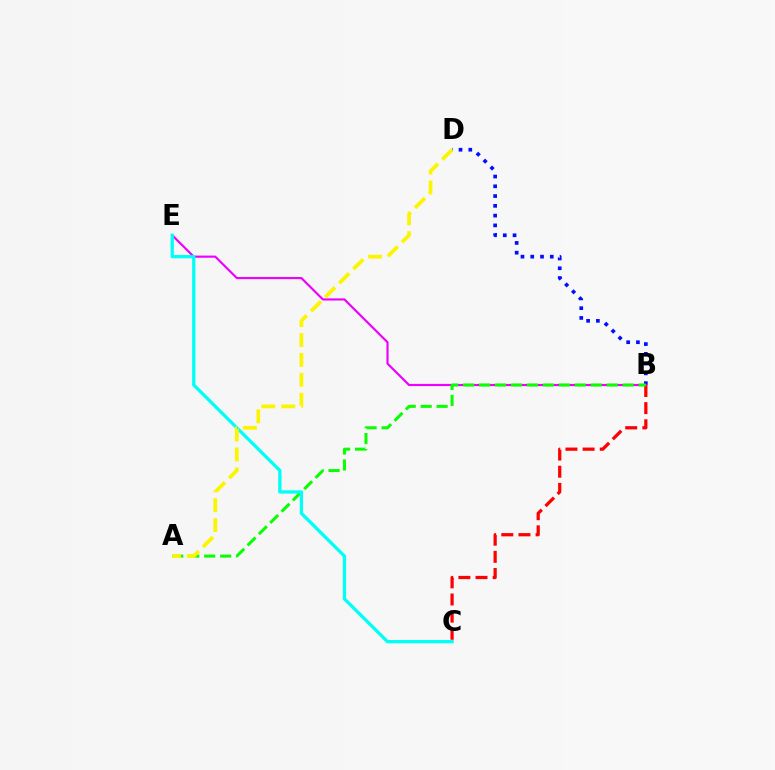{('B', 'D'): [{'color': '#0010ff', 'line_style': 'dotted', 'thickness': 2.65}], ('B', 'E'): [{'color': '#ee00ff', 'line_style': 'solid', 'thickness': 1.55}], ('B', 'C'): [{'color': '#ff0000', 'line_style': 'dashed', 'thickness': 2.33}], ('A', 'B'): [{'color': '#08ff00', 'line_style': 'dashed', 'thickness': 2.17}], ('C', 'E'): [{'color': '#00fff6', 'line_style': 'solid', 'thickness': 2.37}], ('A', 'D'): [{'color': '#fcf500', 'line_style': 'dashed', 'thickness': 2.7}]}